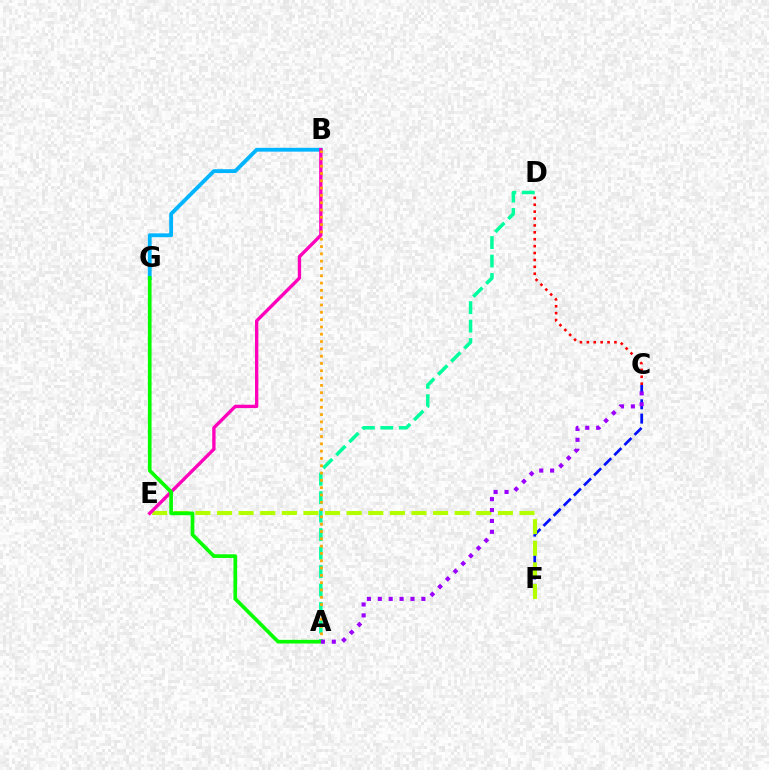{('C', 'F'): [{'color': '#0010ff', 'line_style': 'dashed', 'thickness': 1.94}], ('B', 'G'): [{'color': '#00b5ff', 'line_style': 'solid', 'thickness': 2.77}], ('E', 'F'): [{'color': '#b3ff00', 'line_style': 'dashed', 'thickness': 2.94}], ('C', 'D'): [{'color': '#ff0000', 'line_style': 'dotted', 'thickness': 1.87}], ('B', 'E'): [{'color': '#ff00bd', 'line_style': 'solid', 'thickness': 2.4}], ('A', 'D'): [{'color': '#00ff9d', 'line_style': 'dashed', 'thickness': 2.51}], ('A', 'B'): [{'color': '#ffa500', 'line_style': 'dotted', 'thickness': 1.99}], ('A', 'G'): [{'color': '#08ff00', 'line_style': 'solid', 'thickness': 2.66}], ('A', 'C'): [{'color': '#9b00ff', 'line_style': 'dotted', 'thickness': 2.96}]}